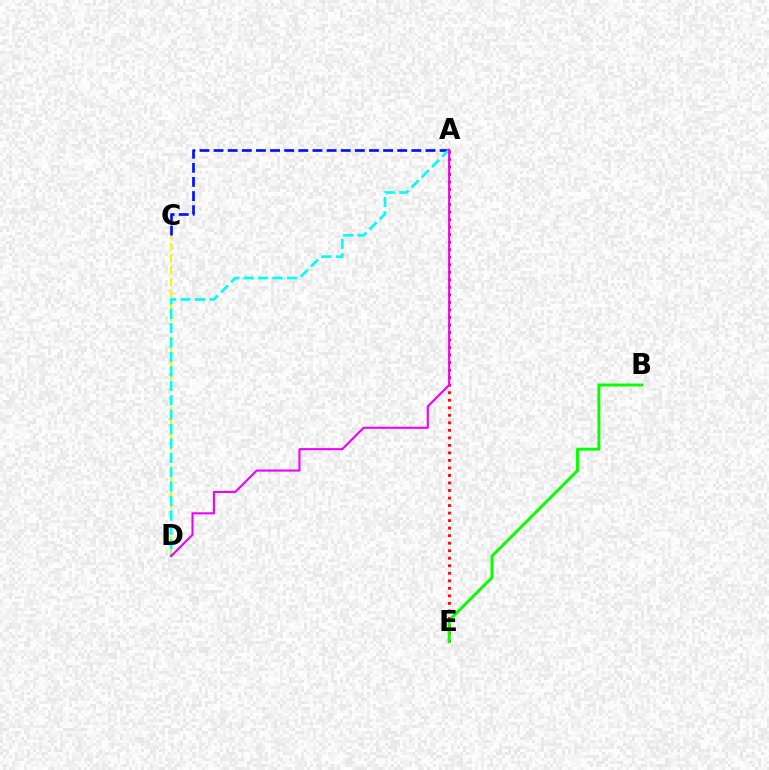{('C', 'D'): [{'color': '#fcf500', 'line_style': 'dashed', 'thickness': 1.59}], ('A', 'E'): [{'color': '#ff0000', 'line_style': 'dotted', 'thickness': 2.04}], ('A', 'C'): [{'color': '#0010ff', 'line_style': 'dashed', 'thickness': 1.92}], ('B', 'E'): [{'color': '#08ff00', 'line_style': 'solid', 'thickness': 2.1}], ('A', 'D'): [{'color': '#00fff6', 'line_style': 'dashed', 'thickness': 1.96}, {'color': '#ee00ff', 'line_style': 'solid', 'thickness': 1.51}]}